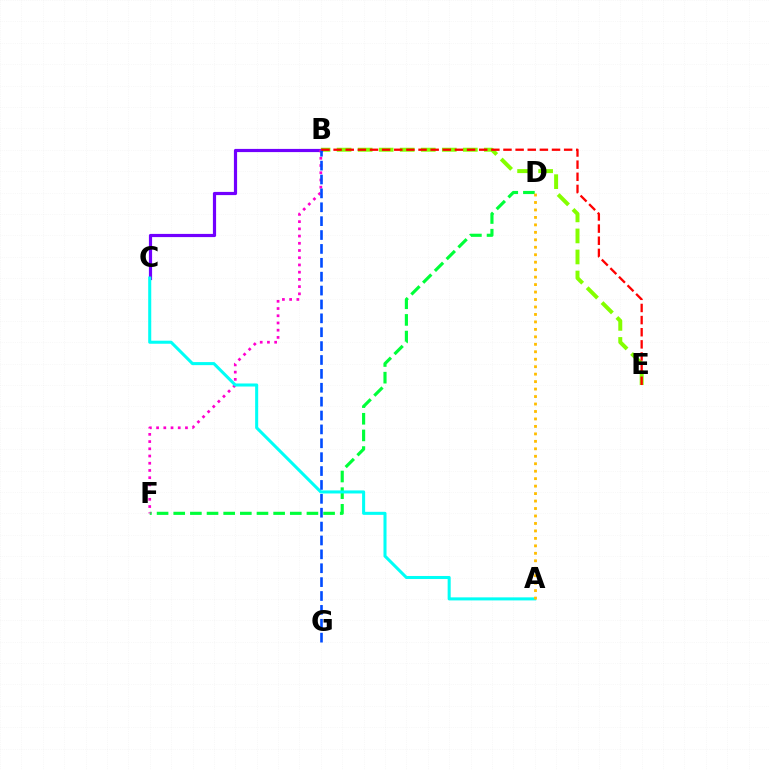{('B', 'E'): [{'color': '#84ff00', 'line_style': 'dashed', 'thickness': 2.86}, {'color': '#ff0000', 'line_style': 'dashed', 'thickness': 1.65}], ('D', 'F'): [{'color': '#00ff39', 'line_style': 'dashed', 'thickness': 2.26}], ('B', 'C'): [{'color': '#7200ff', 'line_style': 'solid', 'thickness': 2.3}], ('B', 'F'): [{'color': '#ff00cf', 'line_style': 'dotted', 'thickness': 1.96}], ('A', 'C'): [{'color': '#00fff6', 'line_style': 'solid', 'thickness': 2.2}], ('A', 'D'): [{'color': '#ffbd00', 'line_style': 'dotted', 'thickness': 2.03}], ('B', 'G'): [{'color': '#004bff', 'line_style': 'dashed', 'thickness': 1.89}]}